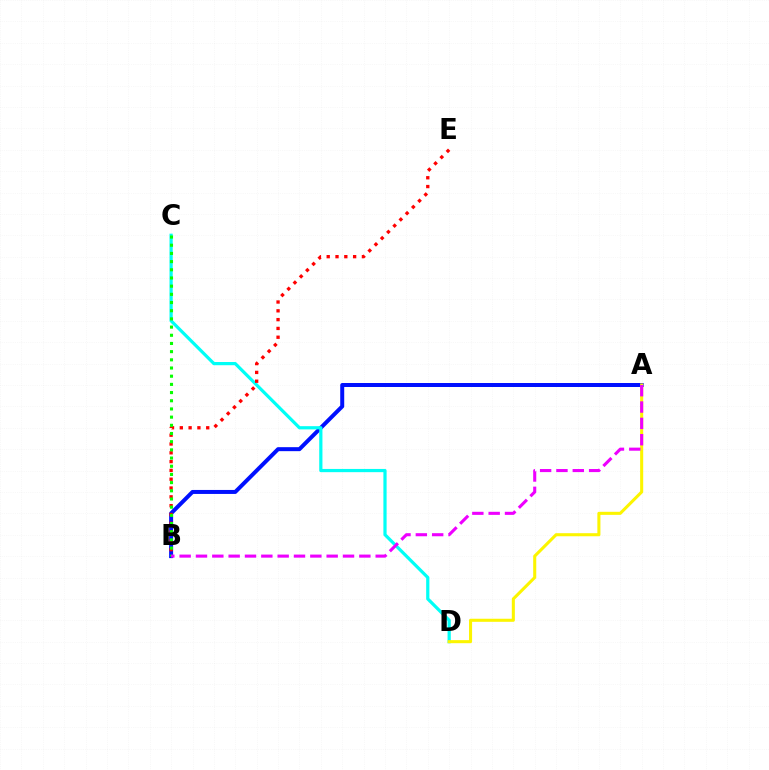{('A', 'B'): [{'color': '#0010ff', 'line_style': 'solid', 'thickness': 2.87}, {'color': '#ee00ff', 'line_style': 'dashed', 'thickness': 2.22}], ('C', 'D'): [{'color': '#00fff6', 'line_style': 'solid', 'thickness': 2.32}], ('A', 'D'): [{'color': '#fcf500', 'line_style': 'solid', 'thickness': 2.21}], ('B', 'E'): [{'color': '#ff0000', 'line_style': 'dotted', 'thickness': 2.39}], ('B', 'C'): [{'color': '#08ff00', 'line_style': 'dotted', 'thickness': 2.22}]}